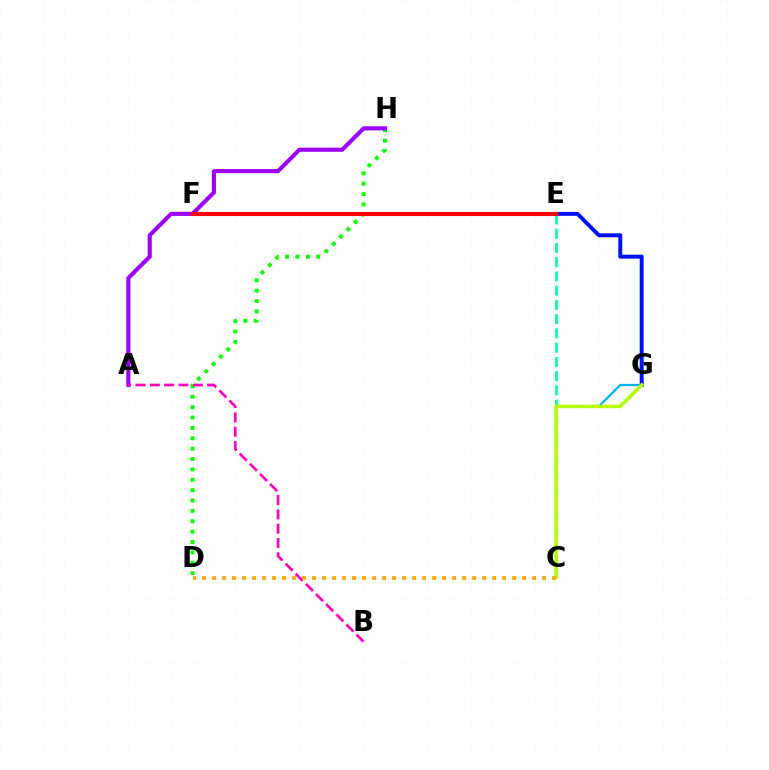{('C', 'G'): [{'color': '#00b5ff', 'line_style': 'solid', 'thickness': 1.6}, {'color': '#b3ff00', 'line_style': 'solid', 'thickness': 2.56}], ('E', 'G'): [{'color': '#0010ff', 'line_style': 'solid', 'thickness': 2.85}], ('C', 'E'): [{'color': '#00ff9d', 'line_style': 'dashed', 'thickness': 1.93}], ('D', 'H'): [{'color': '#08ff00', 'line_style': 'dotted', 'thickness': 2.82}], ('A', 'H'): [{'color': '#9b00ff', 'line_style': 'solid', 'thickness': 2.95}], ('E', 'F'): [{'color': '#ff0000', 'line_style': 'solid', 'thickness': 2.93}], ('A', 'B'): [{'color': '#ff00bd', 'line_style': 'dashed', 'thickness': 1.95}], ('C', 'D'): [{'color': '#ffa500', 'line_style': 'dotted', 'thickness': 2.72}]}